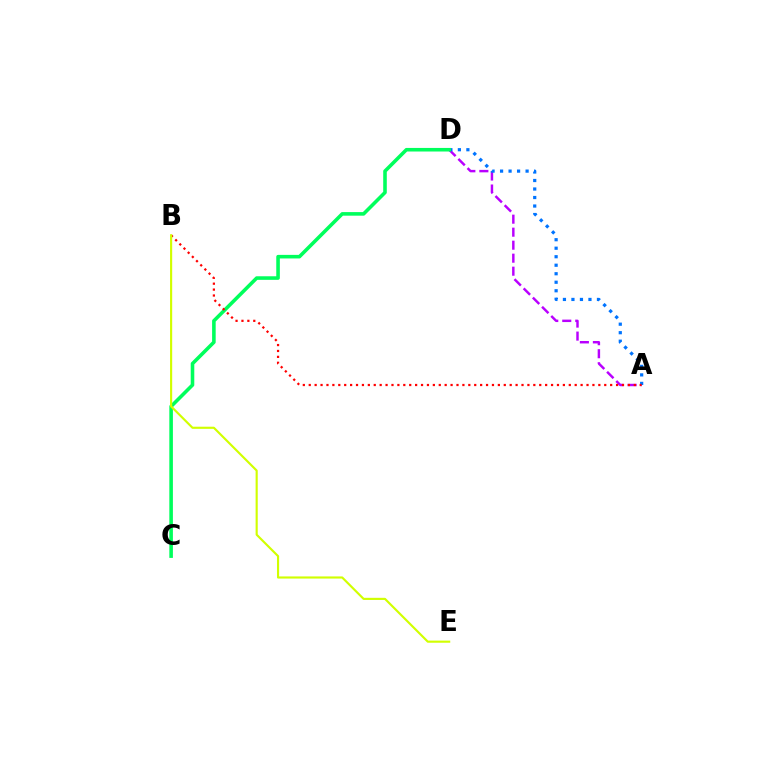{('A', 'D'): [{'color': '#b900ff', 'line_style': 'dashed', 'thickness': 1.77}, {'color': '#0074ff', 'line_style': 'dotted', 'thickness': 2.31}], ('C', 'D'): [{'color': '#00ff5c', 'line_style': 'solid', 'thickness': 2.58}], ('A', 'B'): [{'color': '#ff0000', 'line_style': 'dotted', 'thickness': 1.61}], ('B', 'E'): [{'color': '#d1ff00', 'line_style': 'solid', 'thickness': 1.54}]}